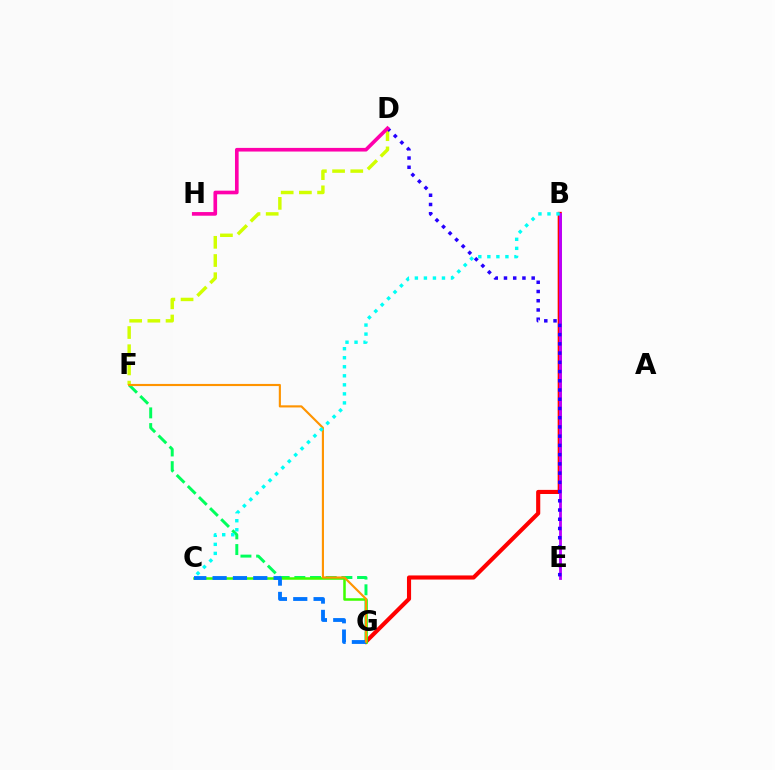{('D', 'F'): [{'color': '#d1ff00', 'line_style': 'dashed', 'thickness': 2.47}], ('B', 'G'): [{'color': '#ff0000', 'line_style': 'solid', 'thickness': 2.96}], ('B', 'E'): [{'color': '#b900ff', 'line_style': 'solid', 'thickness': 2.05}], ('D', 'E'): [{'color': '#2500ff', 'line_style': 'dotted', 'thickness': 2.51}], ('F', 'G'): [{'color': '#00ff5c', 'line_style': 'dashed', 'thickness': 2.13}, {'color': '#ff9400', 'line_style': 'solid', 'thickness': 1.54}], ('C', 'G'): [{'color': '#3dff00', 'line_style': 'solid', 'thickness': 1.82}, {'color': '#0074ff', 'line_style': 'dashed', 'thickness': 2.76}], ('B', 'C'): [{'color': '#00fff6', 'line_style': 'dotted', 'thickness': 2.45}], ('D', 'H'): [{'color': '#ff00ac', 'line_style': 'solid', 'thickness': 2.63}]}